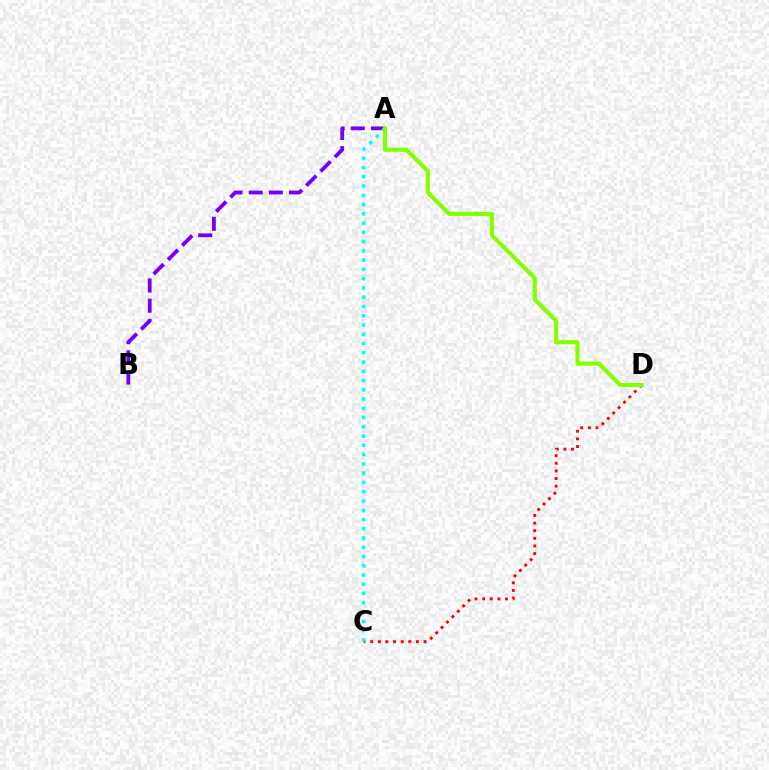{('A', 'B'): [{'color': '#7200ff', 'line_style': 'dashed', 'thickness': 2.74}], ('C', 'D'): [{'color': '#ff0000', 'line_style': 'dotted', 'thickness': 2.07}], ('A', 'C'): [{'color': '#00fff6', 'line_style': 'dotted', 'thickness': 2.52}], ('A', 'D'): [{'color': '#84ff00', 'line_style': 'solid', 'thickness': 2.97}]}